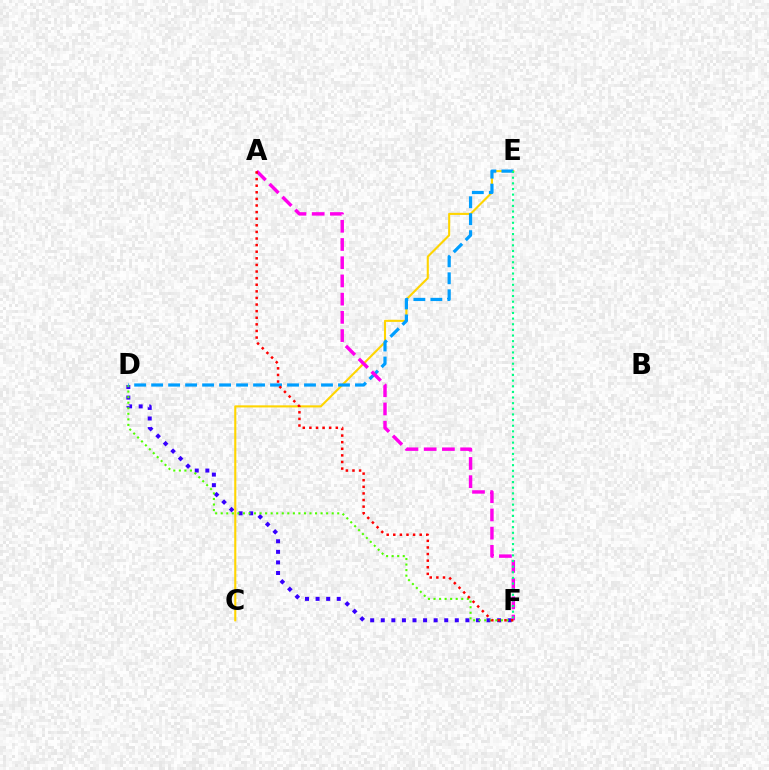{('D', 'F'): [{'color': '#3700ff', 'line_style': 'dotted', 'thickness': 2.87}, {'color': '#4fff00', 'line_style': 'dotted', 'thickness': 1.51}], ('C', 'E'): [{'color': '#ffd500', 'line_style': 'solid', 'thickness': 1.52}], ('D', 'E'): [{'color': '#009eff', 'line_style': 'dashed', 'thickness': 2.31}], ('A', 'F'): [{'color': '#ff00ed', 'line_style': 'dashed', 'thickness': 2.47}, {'color': '#ff0000', 'line_style': 'dotted', 'thickness': 1.79}], ('E', 'F'): [{'color': '#00ff86', 'line_style': 'dotted', 'thickness': 1.53}]}